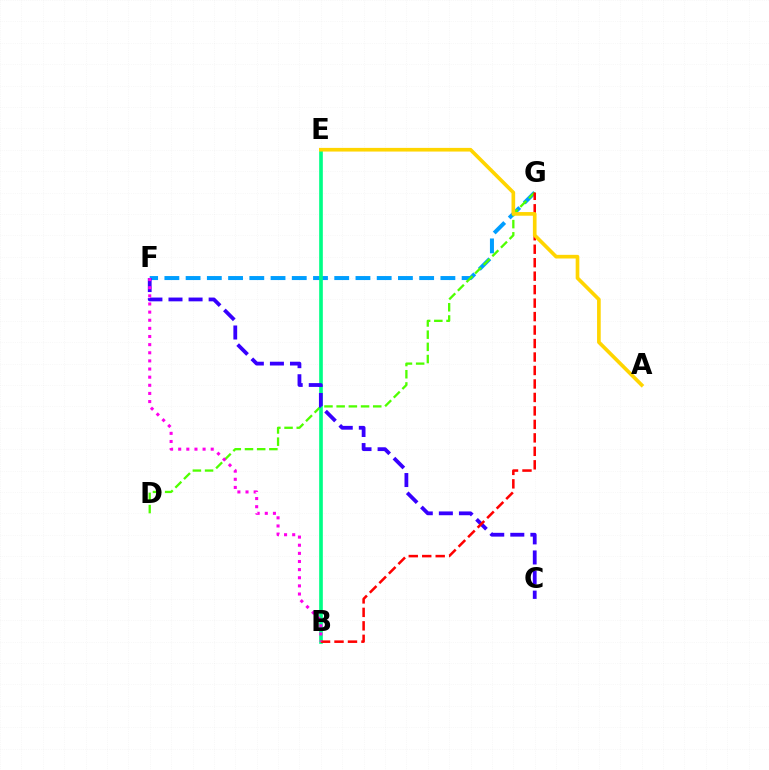{('F', 'G'): [{'color': '#009eff', 'line_style': 'dashed', 'thickness': 2.88}], ('D', 'G'): [{'color': '#4fff00', 'line_style': 'dashed', 'thickness': 1.66}], ('B', 'E'): [{'color': '#00ff86', 'line_style': 'solid', 'thickness': 2.63}], ('C', 'F'): [{'color': '#3700ff', 'line_style': 'dashed', 'thickness': 2.73}], ('B', 'G'): [{'color': '#ff0000', 'line_style': 'dashed', 'thickness': 1.83}], ('B', 'F'): [{'color': '#ff00ed', 'line_style': 'dotted', 'thickness': 2.21}], ('A', 'E'): [{'color': '#ffd500', 'line_style': 'solid', 'thickness': 2.64}]}